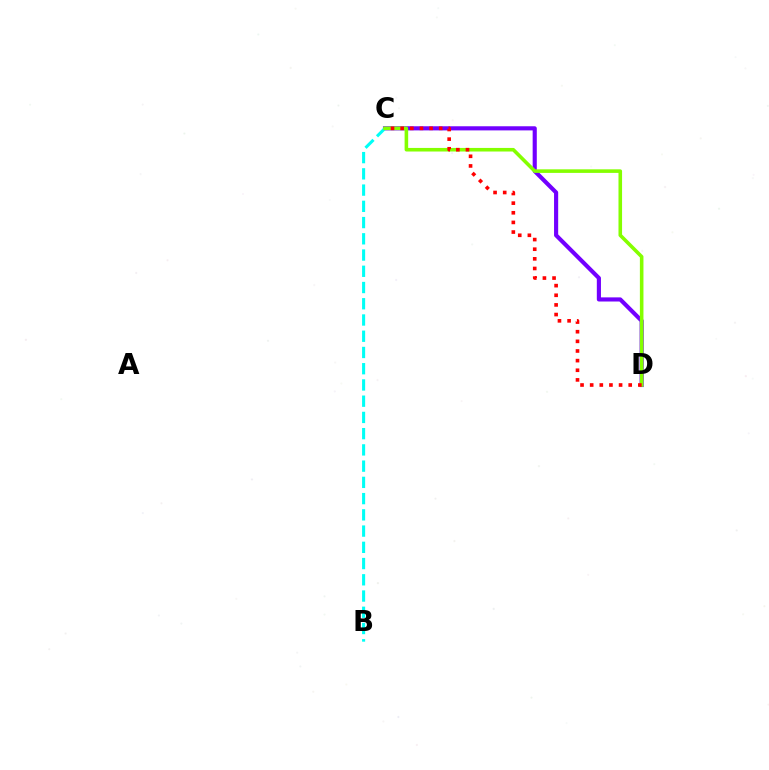{('C', 'D'): [{'color': '#7200ff', 'line_style': 'solid', 'thickness': 2.98}, {'color': '#84ff00', 'line_style': 'solid', 'thickness': 2.58}, {'color': '#ff0000', 'line_style': 'dotted', 'thickness': 2.62}], ('B', 'C'): [{'color': '#00fff6', 'line_style': 'dashed', 'thickness': 2.21}]}